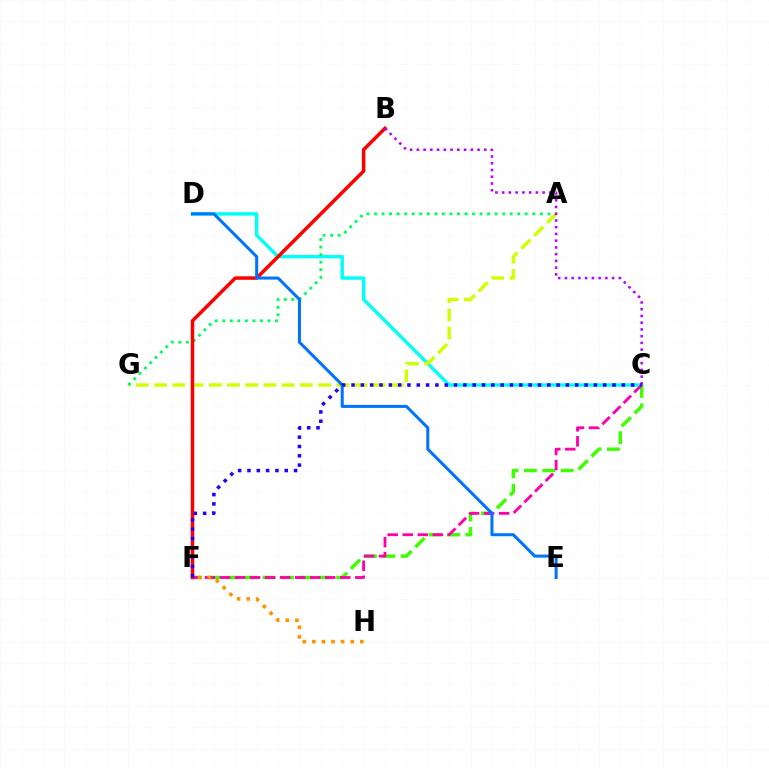{('C', 'D'): [{'color': '#00fff6', 'line_style': 'solid', 'thickness': 2.44}], ('C', 'F'): [{'color': '#3dff00', 'line_style': 'dashed', 'thickness': 2.5}, {'color': '#ff00ac', 'line_style': 'dashed', 'thickness': 2.04}, {'color': '#2500ff', 'line_style': 'dotted', 'thickness': 2.53}], ('A', 'G'): [{'color': '#d1ff00', 'line_style': 'dashed', 'thickness': 2.48}, {'color': '#00ff5c', 'line_style': 'dotted', 'thickness': 2.05}], ('B', 'F'): [{'color': '#ff0000', 'line_style': 'solid', 'thickness': 2.51}], ('D', 'E'): [{'color': '#0074ff', 'line_style': 'solid', 'thickness': 2.19}], ('F', 'H'): [{'color': '#ff9400', 'line_style': 'dotted', 'thickness': 2.61}], ('B', 'C'): [{'color': '#b900ff', 'line_style': 'dotted', 'thickness': 1.83}]}